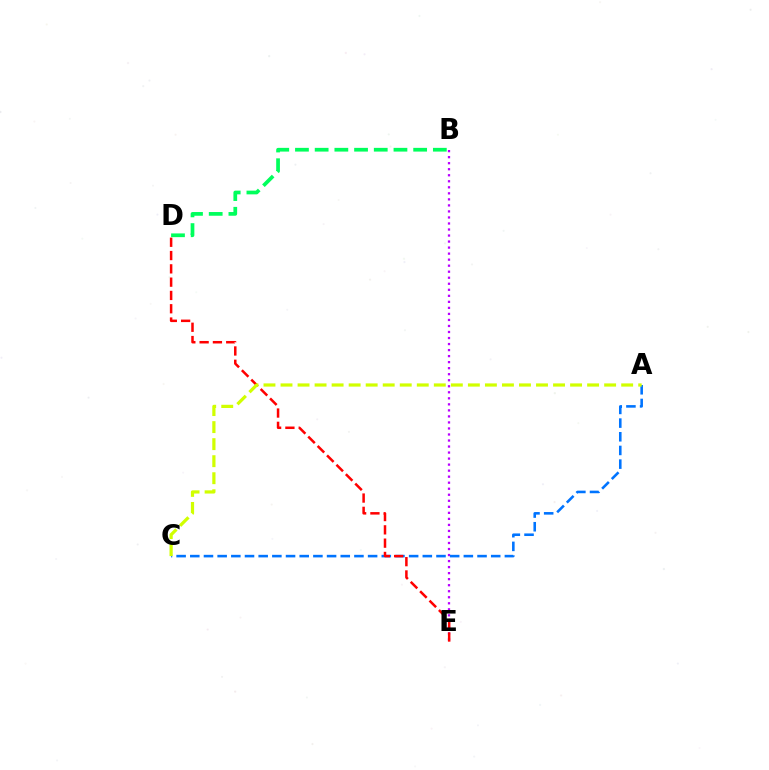{('B', 'E'): [{'color': '#b900ff', 'line_style': 'dotted', 'thickness': 1.64}], ('B', 'D'): [{'color': '#00ff5c', 'line_style': 'dashed', 'thickness': 2.68}], ('A', 'C'): [{'color': '#0074ff', 'line_style': 'dashed', 'thickness': 1.86}, {'color': '#d1ff00', 'line_style': 'dashed', 'thickness': 2.31}], ('D', 'E'): [{'color': '#ff0000', 'line_style': 'dashed', 'thickness': 1.81}]}